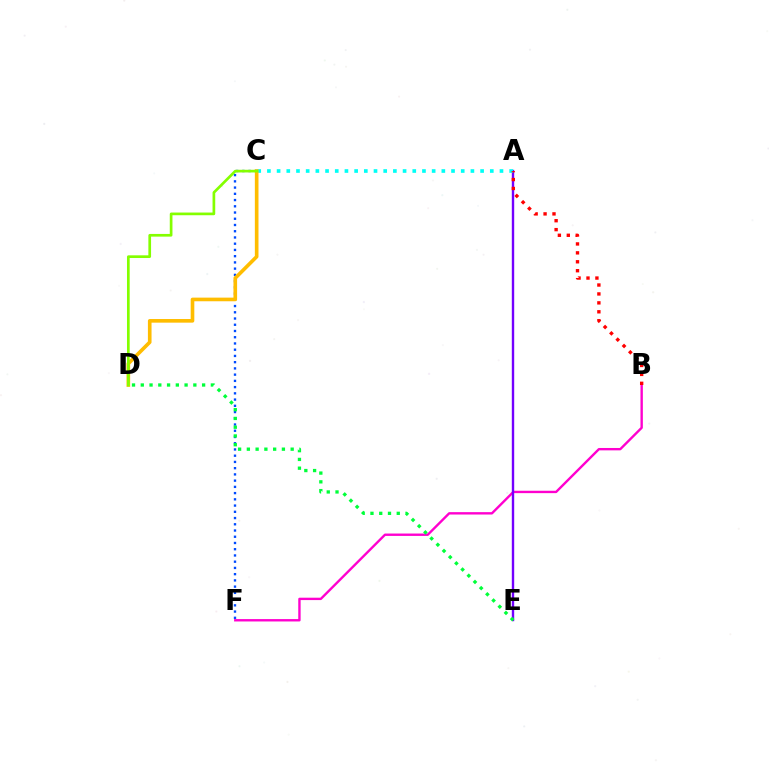{('C', 'F'): [{'color': '#004bff', 'line_style': 'dotted', 'thickness': 1.69}], ('B', 'F'): [{'color': '#ff00cf', 'line_style': 'solid', 'thickness': 1.72}], ('A', 'E'): [{'color': '#7200ff', 'line_style': 'solid', 'thickness': 1.72}], ('A', 'C'): [{'color': '#00fff6', 'line_style': 'dotted', 'thickness': 2.63}], ('C', 'D'): [{'color': '#ffbd00', 'line_style': 'solid', 'thickness': 2.62}, {'color': '#84ff00', 'line_style': 'solid', 'thickness': 1.94}], ('D', 'E'): [{'color': '#00ff39', 'line_style': 'dotted', 'thickness': 2.38}], ('A', 'B'): [{'color': '#ff0000', 'line_style': 'dotted', 'thickness': 2.42}]}